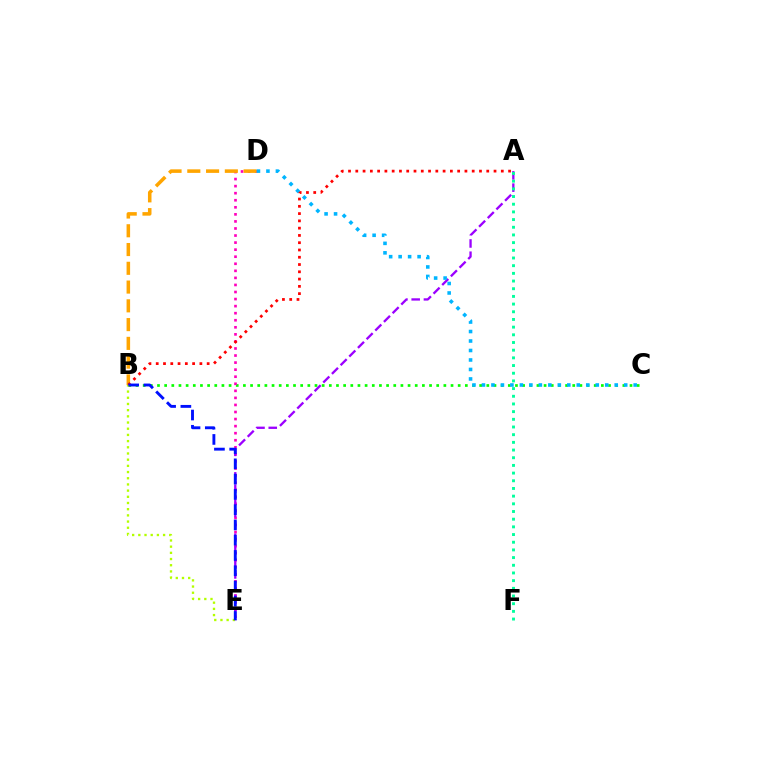{('B', 'C'): [{'color': '#08ff00', 'line_style': 'dotted', 'thickness': 1.95}], ('D', 'E'): [{'color': '#ff00bd', 'line_style': 'dotted', 'thickness': 1.92}], ('A', 'E'): [{'color': '#9b00ff', 'line_style': 'dashed', 'thickness': 1.66}], ('A', 'F'): [{'color': '#00ff9d', 'line_style': 'dotted', 'thickness': 2.09}], ('B', 'D'): [{'color': '#ffa500', 'line_style': 'dashed', 'thickness': 2.55}], ('A', 'B'): [{'color': '#ff0000', 'line_style': 'dotted', 'thickness': 1.98}], ('B', 'E'): [{'color': '#b3ff00', 'line_style': 'dotted', 'thickness': 1.68}, {'color': '#0010ff', 'line_style': 'dashed', 'thickness': 2.07}], ('C', 'D'): [{'color': '#00b5ff', 'line_style': 'dotted', 'thickness': 2.58}]}